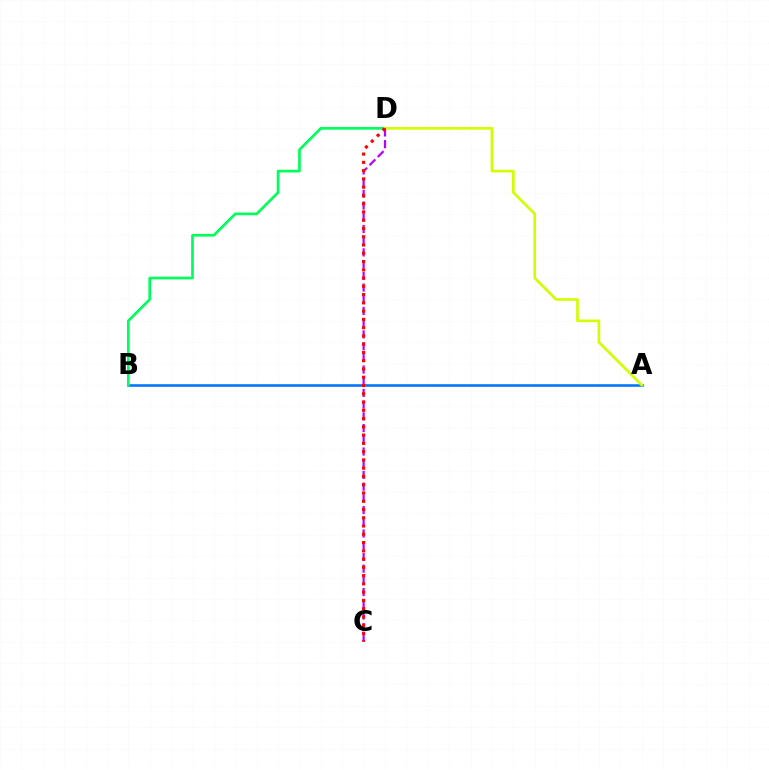{('A', 'B'): [{'color': '#0074ff', 'line_style': 'solid', 'thickness': 1.85}], ('B', 'D'): [{'color': '#00ff5c', 'line_style': 'solid', 'thickness': 1.94}], ('A', 'D'): [{'color': '#d1ff00', 'line_style': 'solid', 'thickness': 1.91}], ('C', 'D'): [{'color': '#b900ff', 'line_style': 'dashed', 'thickness': 1.59}, {'color': '#ff0000', 'line_style': 'dotted', 'thickness': 2.25}]}